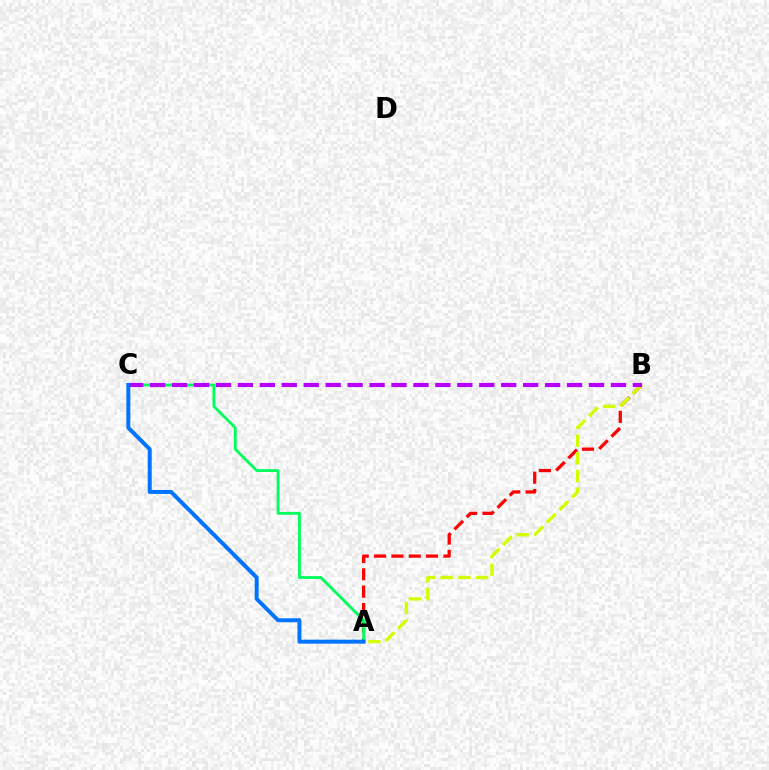{('A', 'B'): [{'color': '#ff0000', 'line_style': 'dashed', 'thickness': 2.35}, {'color': '#d1ff00', 'line_style': 'dashed', 'thickness': 2.41}], ('A', 'C'): [{'color': '#00ff5c', 'line_style': 'solid', 'thickness': 2.03}, {'color': '#0074ff', 'line_style': 'solid', 'thickness': 2.86}], ('B', 'C'): [{'color': '#b900ff', 'line_style': 'dashed', 'thickness': 2.98}]}